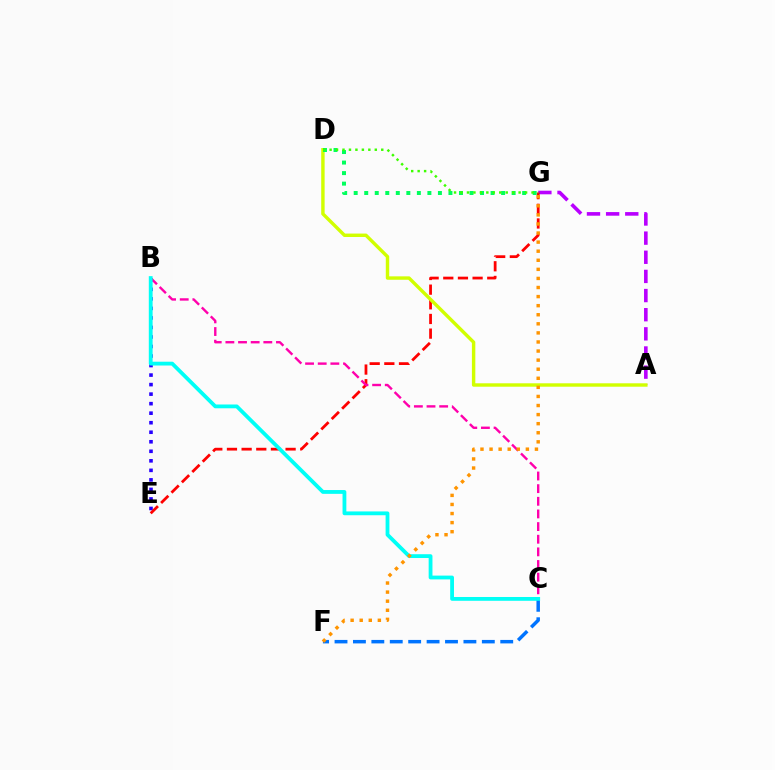{('C', 'F'): [{'color': '#0074ff', 'line_style': 'dashed', 'thickness': 2.5}], ('A', 'G'): [{'color': '#b900ff', 'line_style': 'dashed', 'thickness': 2.6}], ('B', 'E'): [{'color': '#2500ff', 'line_style': 'dotted', 'thickness': 2.59}], ('E', 'G'): [{'color': '#ff0000', 'line_style': 'dashed', 'thickness': 1.99}], ('A', 'D'): [{'color': '#d1ff00', 'line_style': 'solid', 'thickness': 2.46}], ('D', 'G'): [{'color': '#00ff5c', 'line_style': 'dotted', 'thickness': 2.86}, {'color': '#3dff00', 'line_style': 'dotted', 'thickness': 1.75}], ('B', 'C'): [{'color': '#ff00ac', 'line_style': 'dashed', 'thickness': 1.72}, {'color': '#00fff6', 'line_style': 'solid', 'thickness': 2.74}], ('F', 'G'): [{'color': '#ff9400', 'line_style': 'dotted', 'thickness': 2.47}]}